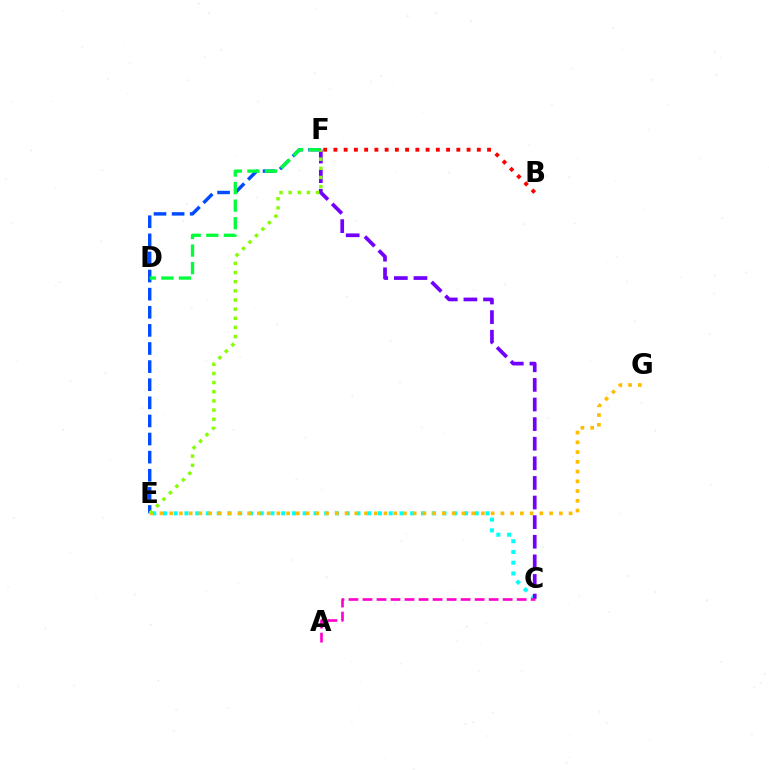{('E', 'F'): [{'color': '#004bff', 'line_style': 'dashed', 'thickness': 2.46}, {'color': '#84ff00', 'line_style': 'dotted', 'thickness': 2.49}], ('D', 'F'): [{'color': '#00ff39', 'line_style': 'dashed', 'thickness': 2.38}], ('C', 'E'): [{'color': '#00fff6', 'line_style': 'dotted', 'thickness': 2.92}], ('B', 'F'): [{'color': '#ff0000', 'line_style': 'dotted', 'thickness': 2.78}], ('C', 'F'): [{'color': '#7200ff', 'line_style': 'dashed', 'thickness': 2.66}], ('E', 'G'): [{'color': '#ffbd00', 'line_style': 'dotted', 'thickness': 2.65}], ('A', 'C'): [{'color': '#ff00cf', 'line_style': 'dashed', 'thickness': 1.9}]}